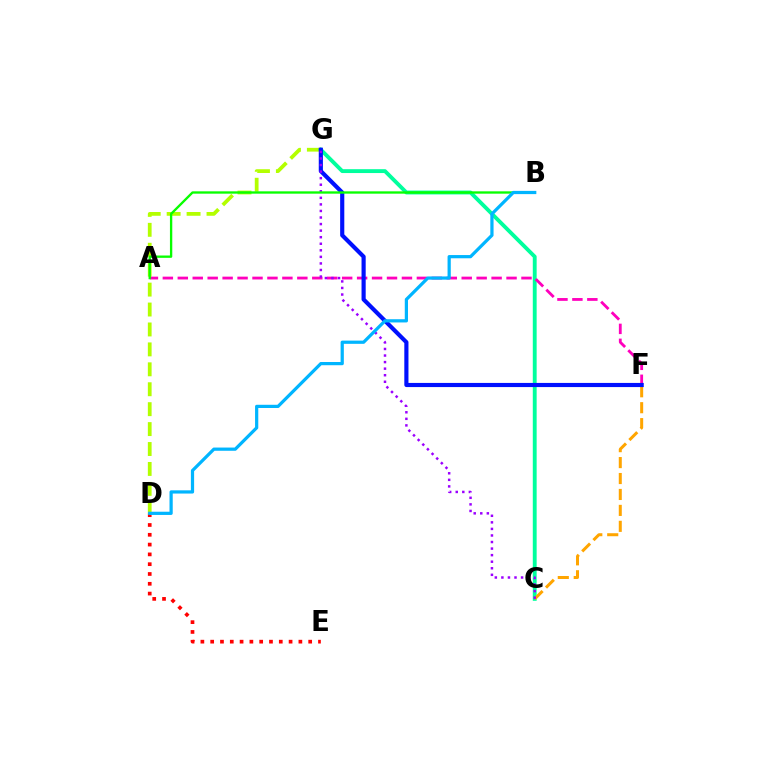{('D', 'E'): [{'color': '#ff0000', 'line_style': 'dotted', 'thickness': 2.66}], ('D', 'G'): [{'color': '#b3ff00', 'line_style': 'dashed', 'thickness': 2.71}], ('C', 'G'): [{'color': '#00ff9d', 'line_style': 'solid', 'thickness': 2.78}, {'color': '#9b00ff', 'line_style': 'dotted', 'thickness': 1.78}], ('C', 'F'): [{'color': '#ffa500', 'line_style': 'dashed', 'thickness': 2.16}], ('A', 'F'): [{'color': '#ff00bd', 'line_style': 'dashed', 'thickness': 2.03}], ('F', 'G'): [{'color': '#0010ff', 'line_style': 'solid', 'thickness': 2.99}], ('A', 'B'): [{'color': '#08ff00', 'line_style': 'solid', 'thickness': 1.68}], ('B', 'D'): [{'color': '#00b5ff', 'line_style': 'solid', 'thickness': 2.32}]}